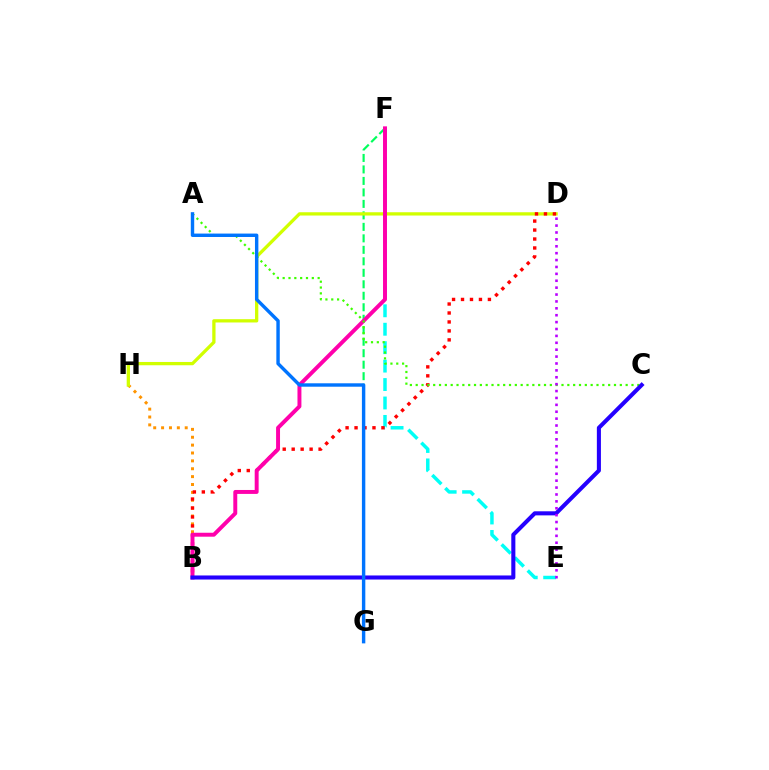{('B', 'H'): [{'color': '#ff9400', 'line_style': 'dotted', 'thickness': 2.14}], ('F', 'G'): [{'color': '#00ff5c', 'line_style': 'dashed', 'thickness': 1.56}], ('E', 'F'): [{'color': '#00fff6', 'line_style': 'dashed', 'thickness': 2.5}], ('D', 'H'): [{'color': '#d1ff00', 'line_style': 'solid', 'thickness': 2.36}], ('B', 'D'): [{'color': '#ff0000', 'line_style': 'dotted', 'thickness': 2.44}], ('B', 'F'): [{'color': '#ff00ac', 'line_style': 'solid', 'thickness': 2.84}], ('A', 'C'): [{'color': '#3dff00', 'line_style': 'dotted', 'thickness': 1.58}], ('B', 'C'): [{'color': '#2500ff', 'line_style': 'solid', 'thickness': 2.93}], ('A', 'G'): [{'color': '#0074ff', 'line_style': 'solid', 'thickness': 2.46}], ('D', 'E'): [{'color': '#b900ff', 'line_style': 'dotted', 'thickness': 1.87}]}